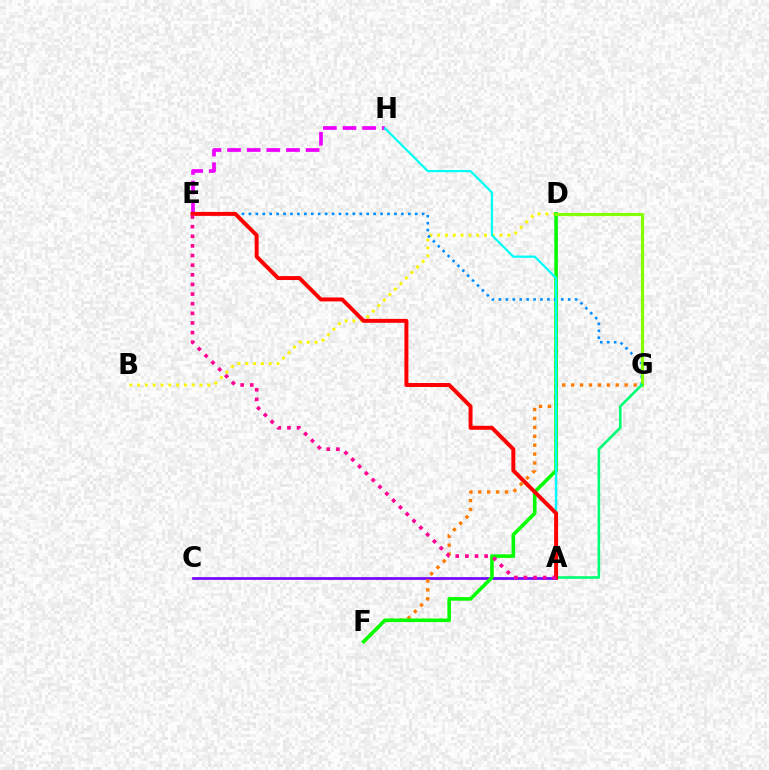{('A', 'D'): [{'color': '#0010ff', 'line_style': 'dashed', 'thickness': 1.58}], ('A', 'C'): [{'color': '#7200ff', 'line_style': 'solid', 'thickness': 1.94}], ('E', 'H'): [{'color': '#ee00ff', 'line_style': 'dashed', 'thickness': 2.67}], ('F', 'G'): [{'color': '#ff7c00', 'line_style': 'dotted', 'thickness': 2.42}], ('B', 'D'): [{'color': '#fcf500', 'line_style': 'dotted', 'thickness': 2.12}], ('D', 'F'): [{'color': '#08ff00', 'line_style': 'solid', 'thickness': 2.59}], ('E', 'G'): [{'color': '#008cff', 'line_style': 'dotted', 'thickness': 1.88}], ('D', 'G'): [{'color': '#84ff00', 'line_style': 'solid', 'thickness': 2.26}], ('A', 'H'): [{'color': '#00fff6', 'line_style': 'solid', 'thickness': 1.6}], ('A', 'G'): [{'color': '#00ff74', 'line_style': 'solid', 'thickness': 1.87}], ('A', 'E'): [{'color': '#ff0000', 'line_style': 'solid', 'thickness': 2.85}, {'color': '#ff0094', 'line_style': 'dotted', 'thickness': 2.62}]}